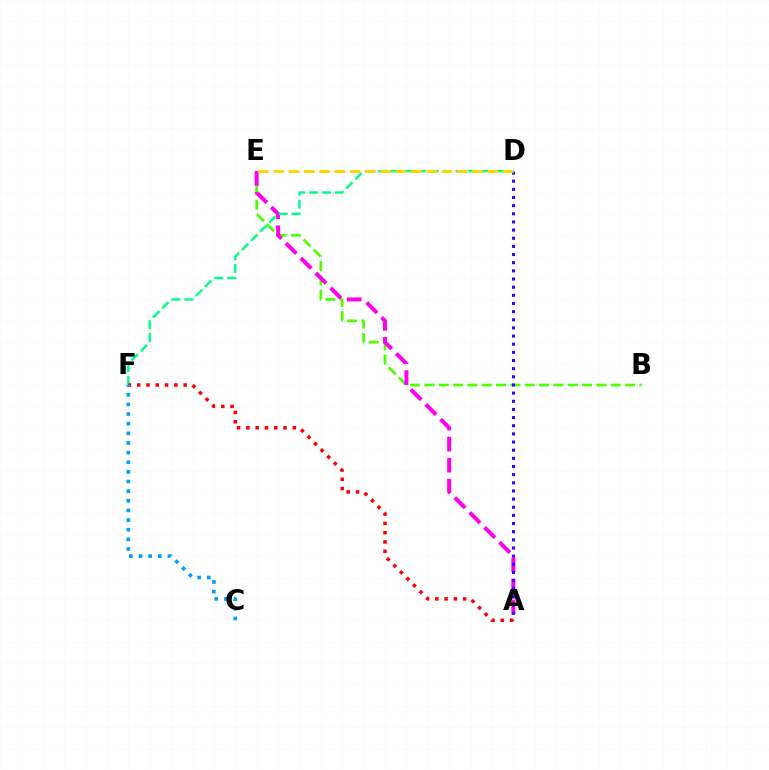{('B', 'E'): [{'color': '#4fff00', 'line_style': 'dashed', 'thickness': 1.95}], ('A', 'E'): [{'color': '#ff00ed', 'line_style': 'dashed', 'thickness': 2.86}], ('A', 'D'): [{'color': '#3700ff', 'line_style': 'dotted', 'thickness': 2.21}], ('D', 'F'): [{'color': '#00ff86', 'line_style': 'dashed', 'thickness': 1.76}], ('A', 'F'): [{'color': '#ff0000', 'line_style': 'dotted', 'thickness': 2.53}], ('C', 'F'): [{'color': '#009eff', 'line_style': 'dotted', 'thickness': 2.62}], ('D', 'E'): [{'color': '#ffd500', 'line_style': 'dashed', 'thickness': 2.08}]}